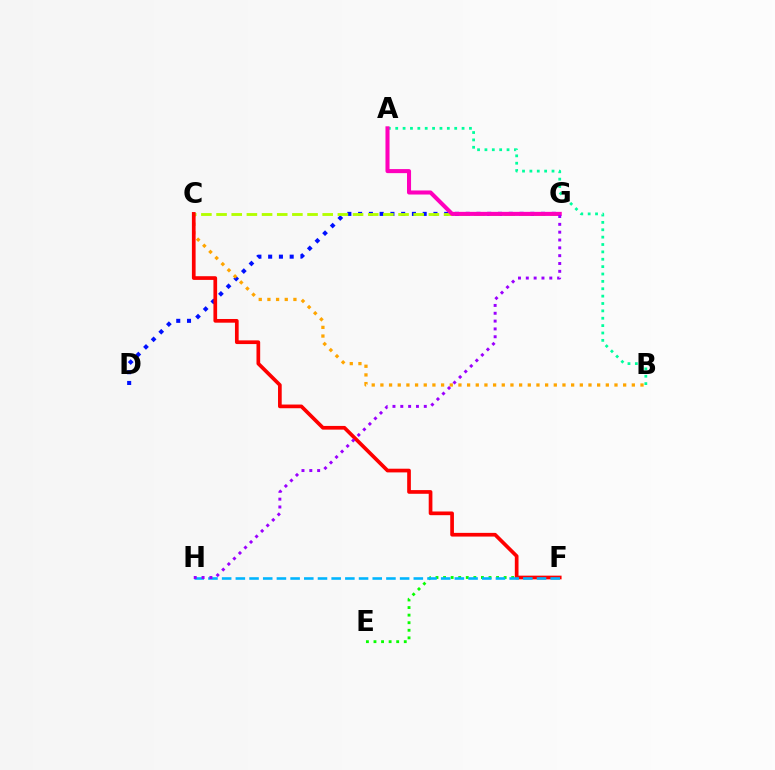{('E', 'F'): [{'color': '#08ff00', 'line_style': 'dotted', 'thickness': 2.06}], ('D', 'G'): [{'color': '#0010ff', 'line_style': 'dotted', 'thickness': 2.92}], ('C', 'G'): [{'color': '#b3ff00', 'line_style': 'dashed', 'thickness': 2.06}], ('A', 'B'): [{'color': '#00ff9d', 'line_style': 'dotted', 'thickness': 2.0}], ('B', 'C'): [{'color': '#ffa500', 'line_style': 'dotted', 'thickness': 2.36}], ('C', 'F'): [{'color': '#ff0000', 'line_style': 'solid', 'thickness': 2.66}], ('A', 'G'): [{'color': '#ff00bd', 'line_style': 'solid', 'thickness': 2.92}], ('F', 'H'): [{'color': '#00b5ff', 'line_style': 'dashed', 'thickness': 1.86}], ('G', 'H'): [{'color': '#9b00ff', 'line_style': 'dotted', 'thickness': 2.13}]}